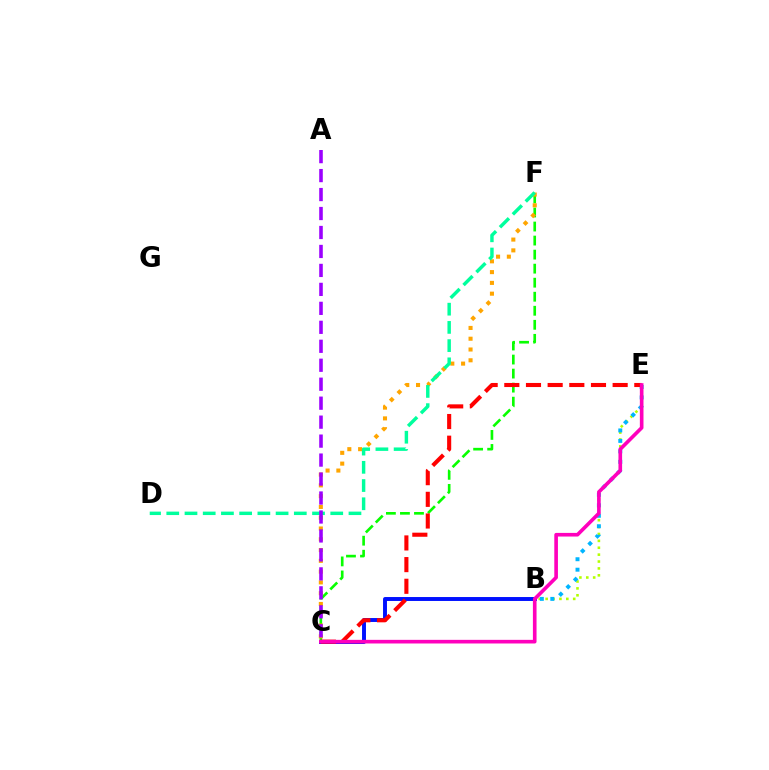{('B', 'E'): [{'color': '#b3ff00', 'line_style': 'dotted', 'thickness': 1.87}, {'color': '#00b5ff', 'line_style': 'dotted', 'thickness': 2.84}], ('C', 'F'): [{'color': '#08ff00', 'line_style': 'dashed', 'thickness': 1.91}, {'color': '#ffa500', 'line_style': 'dotted', 'thickness': 2.93}], ('B', 'C'): [{'color': '#0010ff', 'line_style': 'solid', 'thickness': 2.83}], ('C', 'E'): [{'color': '#ff0000', 'line_style': 'dashed', 'thickness': 2.94}, {'color': '#ff00bd', 'line_style': 'solid', 'thickness': 2.62}], ('D', 'F'): [{'color': '#00ff9d', 'line_style': 'dashed', 'thickness': 2.48}], ('A', 'C'): [{'color': '#9b00ff', 'line_style': 'dashed', 'thickness': 2.58}]}